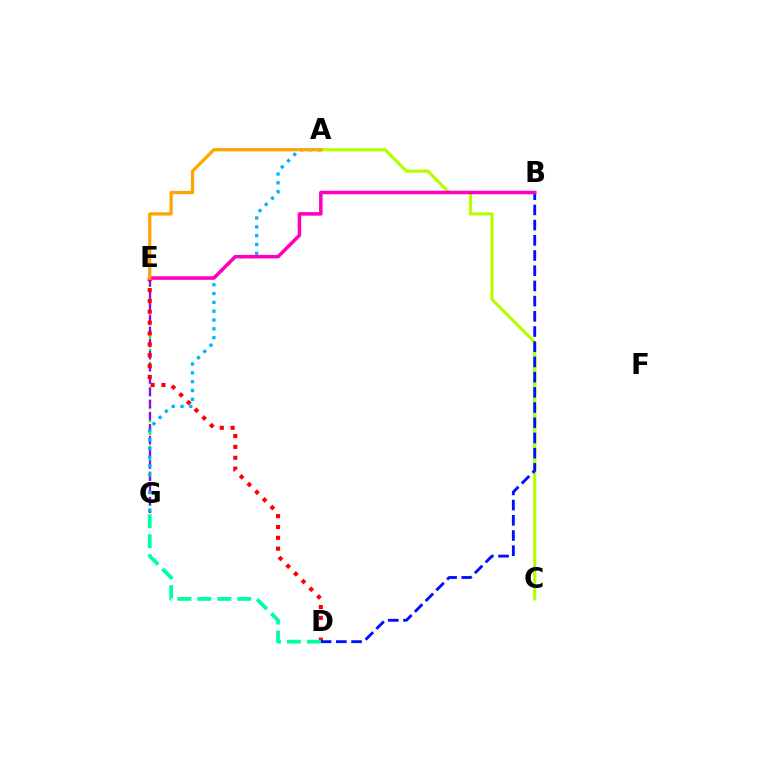{('E', 'G'): [{'color': '#08ff00', 'line_style': 'dotted', 'thickness': 1.75}, {'color': '#9b00ff', 'line_style': 'dashed', 'thickness': 1.65}], ('A', 'G'): [{'color': '#00b5ff', 'line_style': 'dotted', 'thickness': 2.39}], ('D', 'E'): [{'color': '#ff0000', 'line_style': 'dotted', 'thickness': 2.95}], ('A', 'C'): [{'color': '#b3ff00', 'line_style': 'solid', 'thickness': 2.28}], ('B', 'D'): [{'color': '#0010ff', 'line_style': 'dashed', 'thickness': 2.07}], ('B', 'E'): [{'color': '#ff00bd', 'line_style': 'solid', 'thickness': 2.54}], ('A', 'E'): [{'color': '#ffa500', 'line_style': 'solid', 'thickness': 2.34}], ('D', 'G'): [{'color': '#00ff9d', 'line_style': 'dashed', 'thickness': 2.71}]}